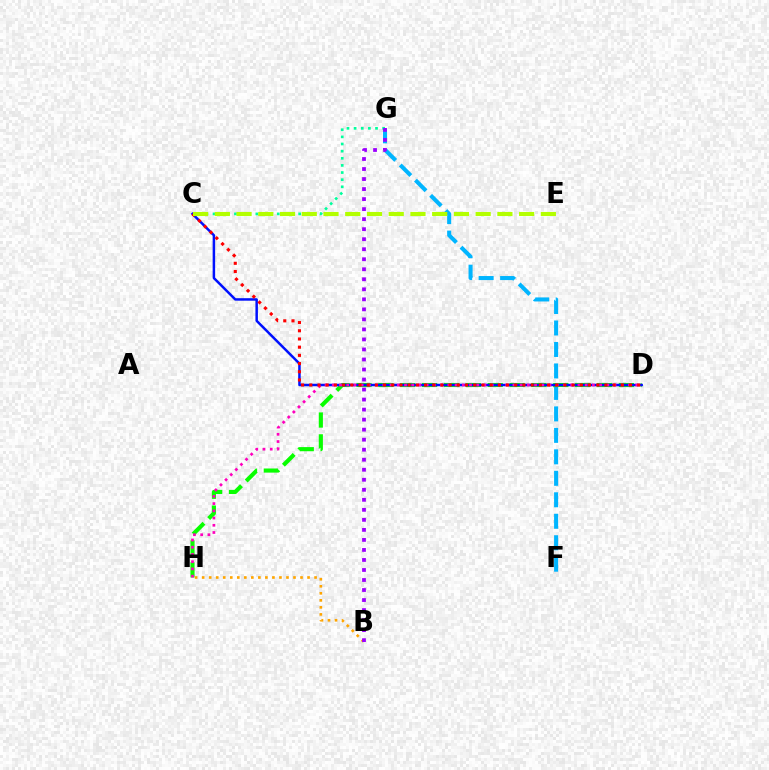{('C', 'G'): [{'color': '#00ff9d', 'line_style': 'dotted', 'thickness': 1.94}], ('F', 'G'): [{'color': '#00b5ff', 'line_style': 'dashed', 'thickness': 2.92}], ('D', 'H'): [{'color': '#08ff00', 'line_style': 'dashed', 'thickness': 2.97}, {'color': '#ff00bd', 'line_style': 'dotted', 'thickness': 1.96}], ('C', 'D'): [{'color': '#0010ff', 'line_style': 'solid', 'thickness': 1.79}, {'color': '#ff0000', 'line_style': 'dotted', 'thickness': 2.23}], ('B', 'H'): [{'color': '#ffa500', 'line_style': 'dotted', 'thickness': 1.91}], ('B', 'G'): [{'color': '#9b00ff', 'line_style': 'dotted', 'thickness': 2.72}], ('C', 'E'): [{'color': '#b3ff00', 'line_style': 'dashed', 'thickness': 2.95}]}